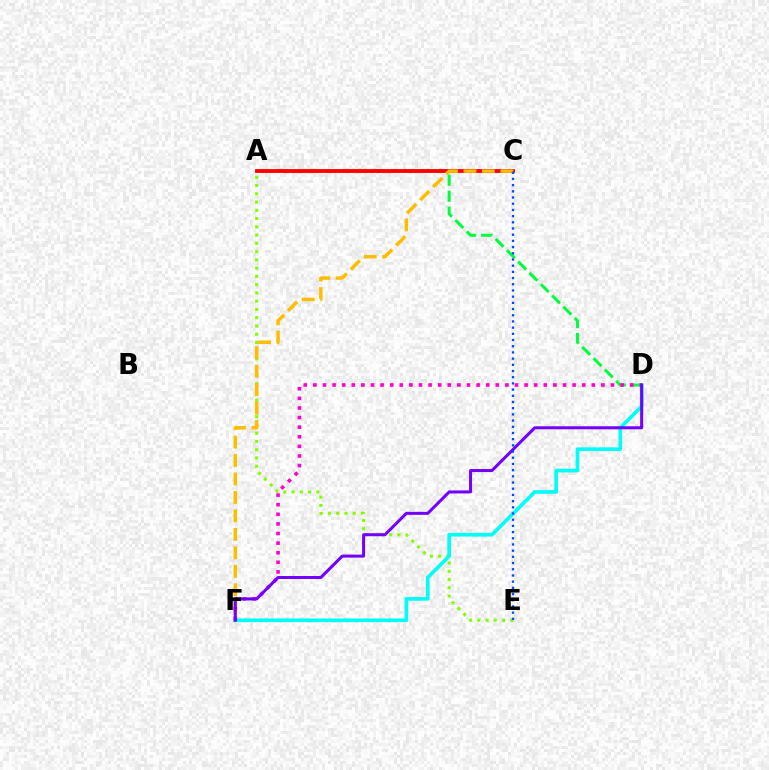{('A', 'D'): [{'color': '#00ff39', 'line_style': 'dashed', 'thickness': 2.17}], ('A', 'C'): [{'color': '#ff0000', 'line_style': 'solid', 'thickness': 2.77}], ('A', 'E'): [{'color': '#84ff00', 'line_style': 'dotted', 'thickness': 2.24}], ('D', 'F'): [{'color': '#00fff6', 'line_style': 'solid', 'thickness': 2.64}, {'color': '#ff00cf', 'line_style': 'dotted', 'thickness': 2.61}, {'color': '#7200ff', 'line_style': 'solid', 'thickness': 2.17}], ('C', 'F'): [{'color': '#ffbd00', 'line_style': 'dashed', 'thickness': 2.51}], ('C', 'E'): [{'color': '#004bff', 'line_style': 'dotted', 'thickness': 1.68}]}